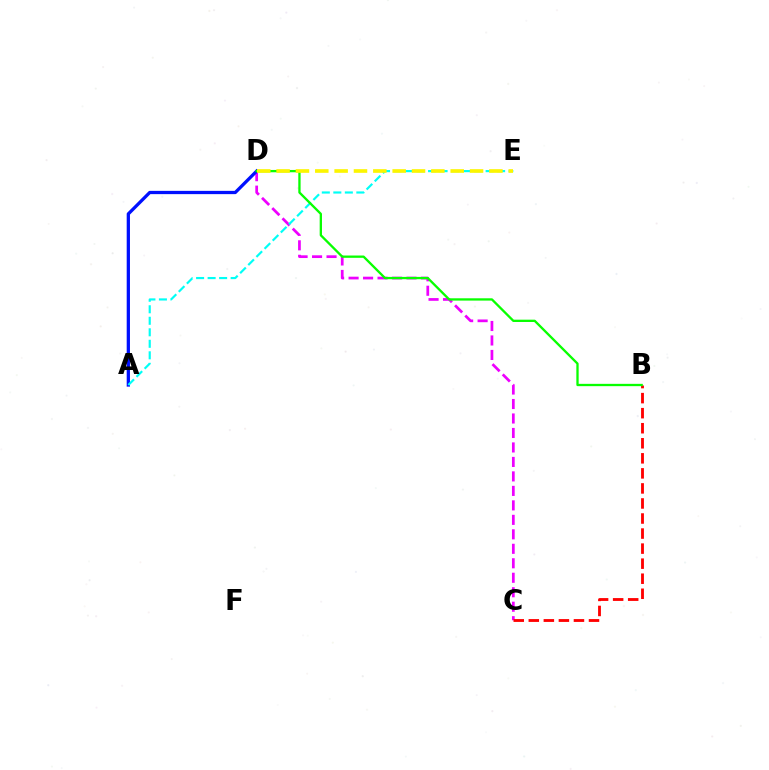{('C', 'D'): [{'color': '#ee00ff', 'line_style': 'dashed', 'thickness': 1.97}], ('A', 'D'): [{'color': '#0010ff', 'line_style': 'solid', 'thickness': 2.36}], ('B', 'C'): [{'color': '#ff0000', 'line_style': 'dashed', 'thickness': 2.04}], ('A', 'E'): [{'color': '#00fff6', 'line_style': 'dashed', 'thickness': 1.56}], ('B', 'D'): [{'color': '#08ff00', 'line_style': 'solid', 'thickness': 1.66}], ('D', 'E'): [{'color': '#fcf500', 'line_style': 'dashed', 'thickness': 2.63}]}